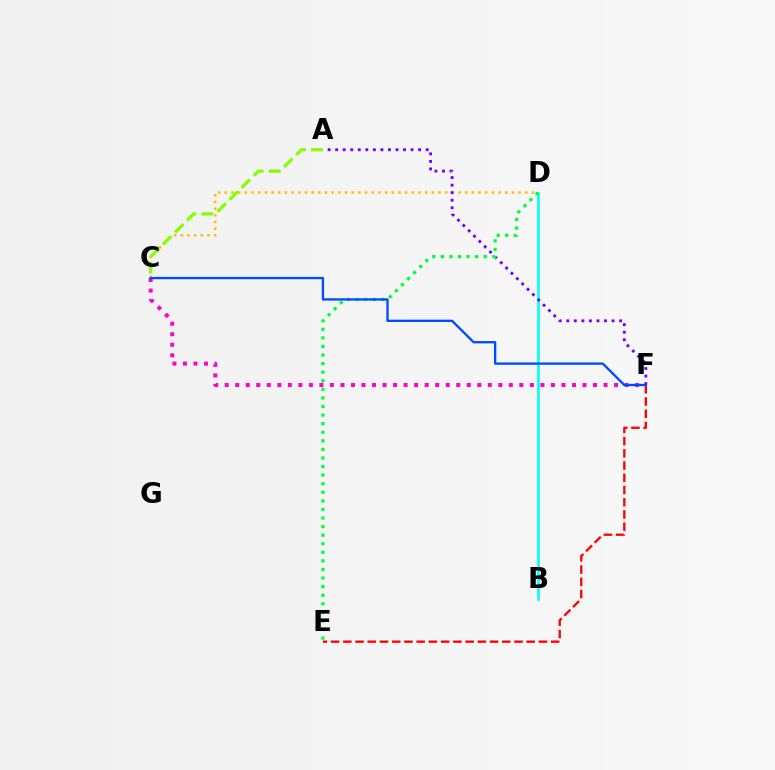{('C', 'D'): [{'color': '#ffbd00', 'line_style': 'dotted', 'thickness': 1.81}], ('A', 'C'): [{'color': '#84ff00', 'line_style': 'dashed', 'thickness': 2.31}], ('E', 'F'): [{'color': '#ff0000', 'line_style': 'dashed', 'thickness': 1.66}], ('B', 'D'): [{'color': '#00fff6', 'line_style': 'solid', 'thickness': 1.9}], ('A', 'F'): [{'color': '#7200ff', 'line_style': 'dotted', 'thickness': 2.05}], ('C', 'F'): [{'color': '#ff00cf', 'line_style': 'dotted', 'thickness': 2.86}, {'color': '#004bff', 'line_style': 'solid', 'thickness': 1.68}], ('D', 'E'): [{'color': '#00ff39', 'line_style': 'dotted', 'thickness': 2.33}]}